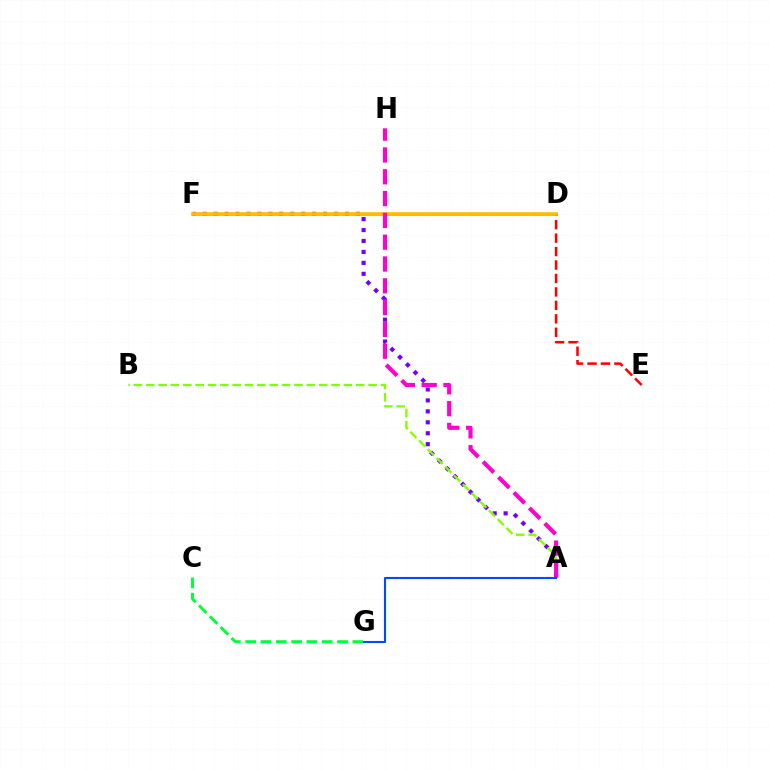{('C', 'G'): [{'color': '#00ff39', 'line_style': 'dashed', 'thickness': 2.08}], ('D', 'F'): [{'color': '#00fff6', 'line_style': 'solid', 'thickness': 2.27}, {'color': '#ffbd00', 'line_style': 'solid', 'thickness': 2.64}], ('D', 'E'): [{'color': '#ff0000', 'line_style': 'dashed', 'thickness': 1.83}], ('A', 'F'): [{'color': '#7200ff', 'line_style': 'dotted', 'thickness': 2.97}], ('A', 'B'): [{'color': '#84ff00', 'line_style': 'dashed', 'thickness': 1.68}], ('A', 'H'): [{'color': '#ff00cf', 'line_style': 'dashed', 'thickness': 2.96}], ('A', 'G'): [{'color': '#004bff', 'line_style': 'solid', 'thickness': 1.51}]}